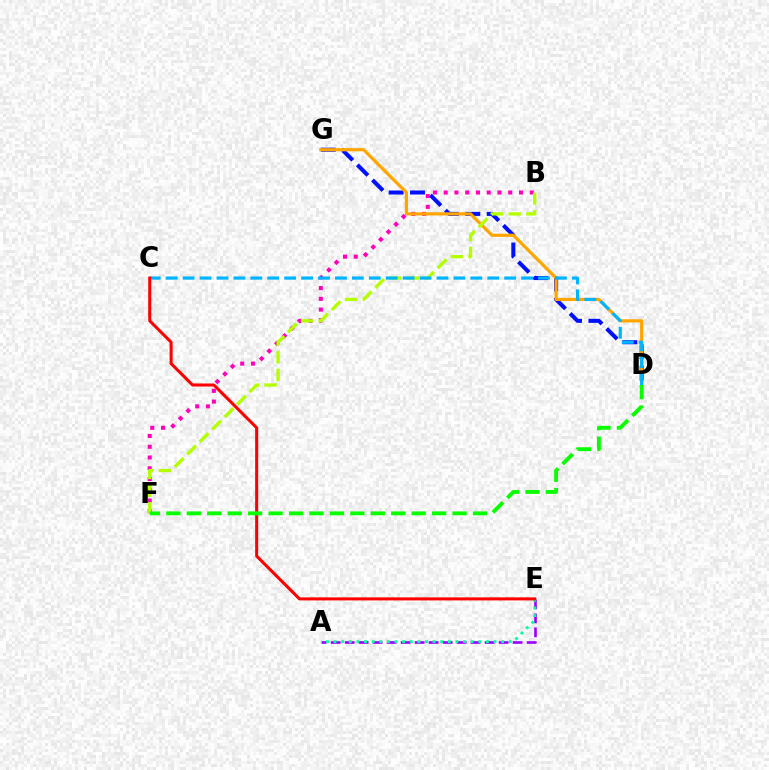{('A', 'E'): [{'color': '#9b00ff', 'line_style': 'dashed', 'thickness': 1.9}, {'color': '#00ff9d', 'line_style': 'dotted', 'thickness': 2.07}], ('B', 'F'): [{'color': '#ff00bd', 'line_style': 'dotted', 'thickness': 2.92}, {'color': '#b3ff00', 'line_style': 'dashed', 'thickness': 2.4}], ('D', 'G'): [{'color': '#0010ff', 'line_style': 'dashed', 'thickness': 2.91}, {'color': '#ffa500', 'line_style': 'solid', 'thickness': 2.29}], ('C', 'D'): [{'color': '#00b5ff', 'line_style': 'dashed', 'thickness': 2.3}], ('C', 'E'): [{'color': '#ff0000', 'line_style': 'solid', 'thickness': 2.18}], ('D', 'F'): [{'color': '#08ff00', 'line_style': 'dashed', 'thickness': 2.78}]}